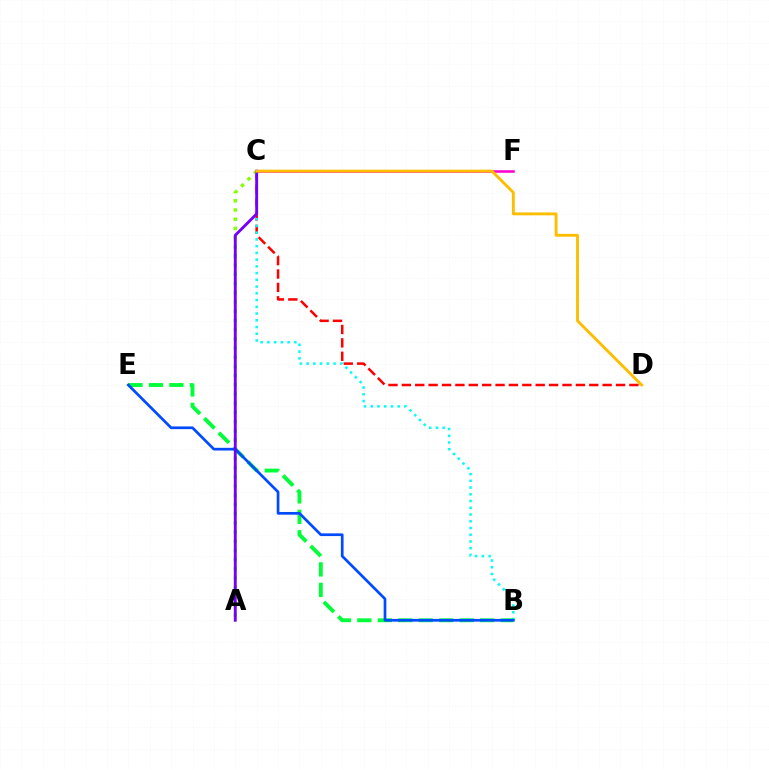{('C', 'D'): [{'color': '#ff0000', 'line_style': 'dashed', 'thickness': 1.82}, {'color': '#ffbd00', 'line_style': 'solid', 'thickness': 2.07}], ('B', 'C'): [{'color': '#00fff6', 'line_style': 'dotted', 'thickness': 1.83}], ('A', 'C'): [{'color': '#84ff00', 'line_style': 'dotted', 'thickness': 2.5}, {'color': '#7200ff', 'line_style': 'solid', 'thickness': 2.06}], ('C', 'F'): [{'color': '#ff00cf', 'line_style': 'solid', 'thickness': 1.85}], ('B', 'E'): [{'color': '#00ff39', 'line_style': 'dashed', 'thickness': 2.78}, {'color': '#004bff', 'line_style': 'solid', 'thickness': 1.95}]}